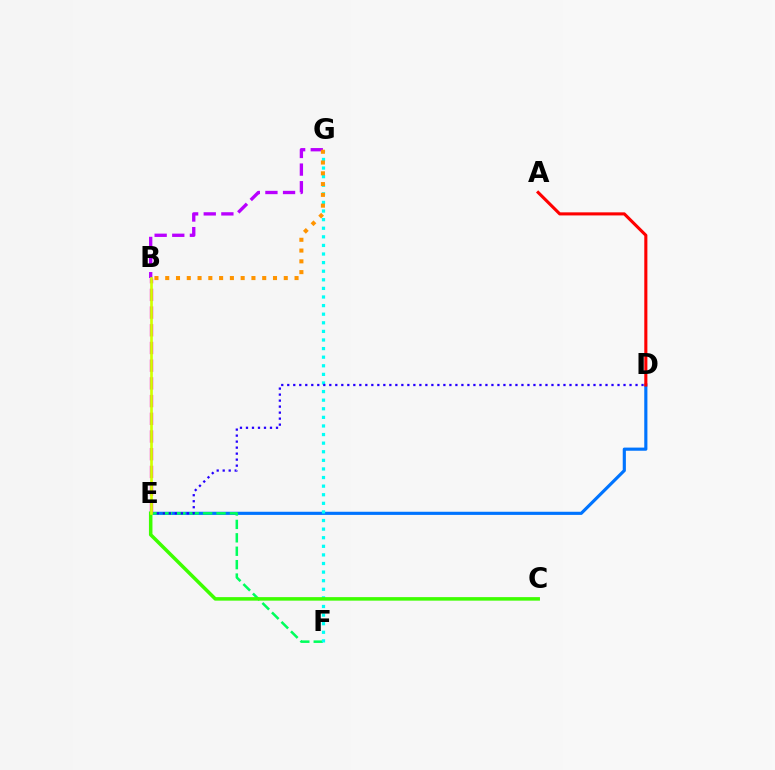{('D', 'E'): [{'color': '#0074ff', 'line_style': 'solid', 'thickness': 2.27}, {'color': '#2500ff', 'line_style': 'dotted', 'thickness': 1.63}], ('A', 'D'): [{'color': '#ff0000', 'line_style': 'solid', 'thickness': 2.23}], ('B', 'G'): [{'color': '#b900ff', 'line_style': 'dashed', 'thickness': 2.39}, {'color': '#ff9400', 'line_style': 'dotted', 'thickness': 2.93}], ('E', 'F'): [{'color': '#00ff5c', 'line_style': 'dashed', 'thickness': 1.82}], ('F', 'G'): [{'color': '#00fff6', 'line_style': 'dotted', 'thickness': 2.34}], ('B', 'E'): [{'color': '#ff00ac', 'line_style': 'dashed', 'thickness': 2.41}, {'color': '#d1ff00', 'line_style': 'solid', 'thickness': 1.94}], ('C', 'E'): [{'color': '#3dff00', 'line_style': 'solid', 'thickness': 2.53}]}